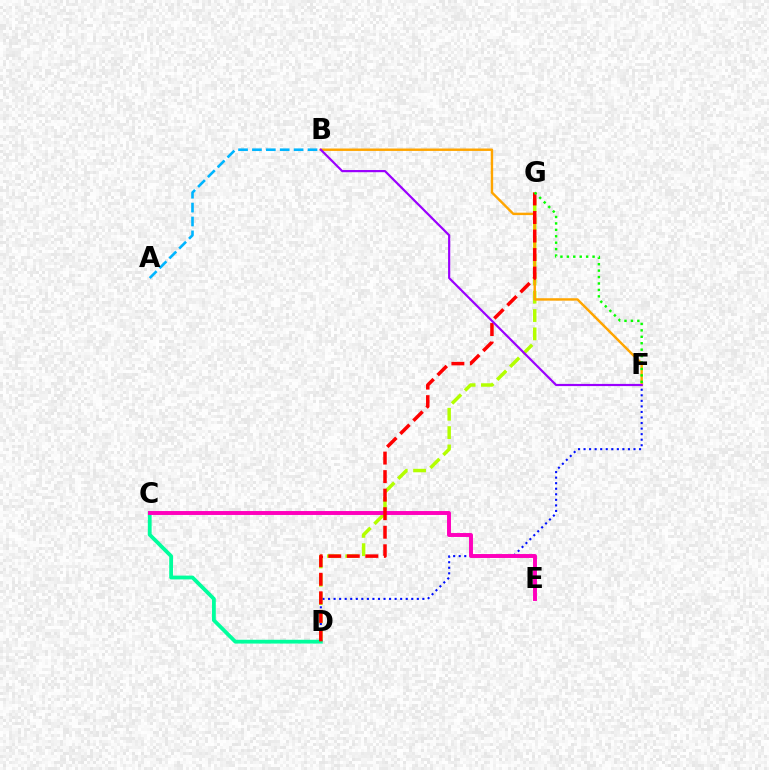{('D', 'G'): [{'color': '#b3ff00', 'line_style': 'dashed', 'thickness': 2.49}, {'color': '#ff0000', 'line_style': 'dashed', 'thickness': 2.52}], ('D', 'F'): [{'color': '#0010ff', 'line_style': 'dotted', 'thickness': 1.51}], ('C', 'D'): [{'color': '#00ff9d', 'line_style': 'solid', 'thickness': 2.73}], ('C', 'E'): [{'color': '#ff00bd', 'line_style': 'solid', 'thickness': 2.83}], ('B', 'F'): [{'color': '#ffa500', 'line_style': 'solid', 'thickness': 1.75}, {'color': '#9b00ff', 'line_style': 'solid', 'thickness': 1.57}], ('A', 'B'): [{'color': '#00b5ff', 'line_style': 'dashed', 'thickness': 1.89}], ('F', 'G'): [{'color': '#08ff00', 'line_style': 'dotted', 'thickness': 1.75}]}